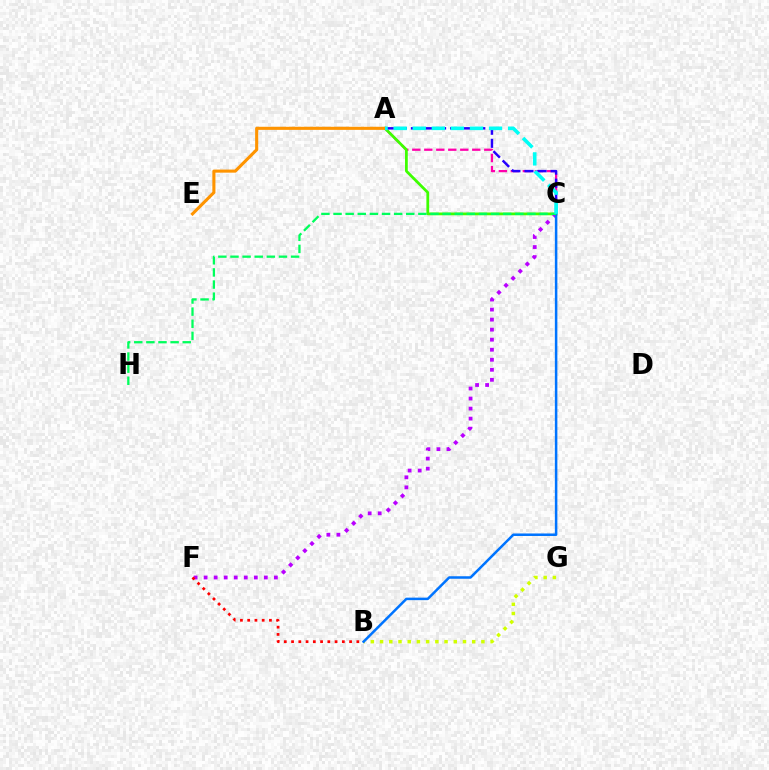{('A', 'C'): [{'color': '#ff00ac', 'line_style': 'dashed', 'thickness': 1.63}, {'color': '#3dff00', 'line_style': 'solid', 'thickness': 1.98}, {'color': '#2500ff', 'line_style': 'dashed', 'thickness': 1.78}, {'color': '#00fff6', 'line_style': 'dashed', 'thickness': 2.59}], ('C', 'F'): [{'color': '#b900ff', 'line_style': 'dotted', 'thickness': 2.73}], ('B', 'G'): [{'color': '#d1ff00', 'line_style': 'dotted', 'thickness': 2.5}], ('A', 'E'): [{'color': '#ff9400', 'line_style': 'solid', 'thickness': 2.22}], ('B', 'F'): [{'color': '#ff0000', 'line_style': 'dotted', 'thickness': 1.97}], ('B', 'C'): [{'color': '#0074ff', 'line_style': 'solid', 'thickness': 1.81}], ('C', 'H'): [{'color': '#00ff5c', 'line_style': 'dashed', 'thickness': 1.65}]}